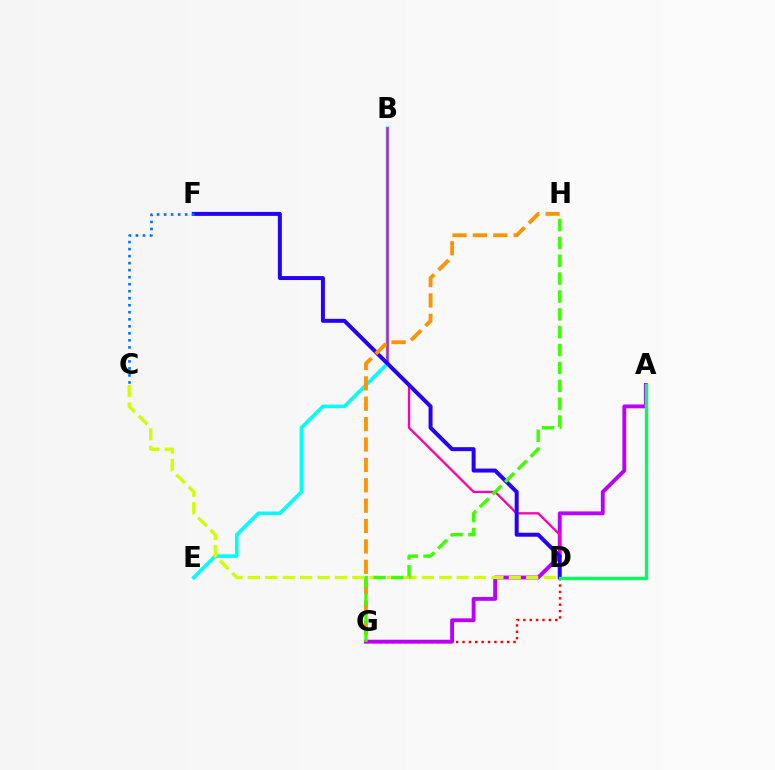{('D', 'G'): [{'color': '#ff0000', 'line_style': 'dotted', 'thickness': 1.73}], ('B', 'E'): [{'color': '#00fff6', 'line_style': 'solid', 'thickness': 2.59}], ('A', 'G'): [{'color': '#b900ff', 'line_style': 'solid', 'thickness': 2.77}], ('B', 'D'): [{'color': '#ff00ac', 'line_style': 'solid', 'thickness': 1.65}], ('D', 'F'): [{'color': '#2500ff', 'line_style': 'solid', 'thickness': 2.86}], ('C', 'D'): [{'color': '#d1ff00', 'line_style': 'dashed', 'thickness': 2.36}], ('C', 'F'): [{'color': '#0074ff', 'line_style': 'dotted', 'thickness': 1.91}], ('G', 'H'): [{'color': '#ff9400', 'line_style': 'dashed', 'thickness': 2.77}, {'color': '#3dff00', 'line_style': 'dashed', 'thickness': 2.43}], ('A', 'D'): [{'color': '#00ff5c', 'line_style': 'solid', 'thickness': 2.39}]}